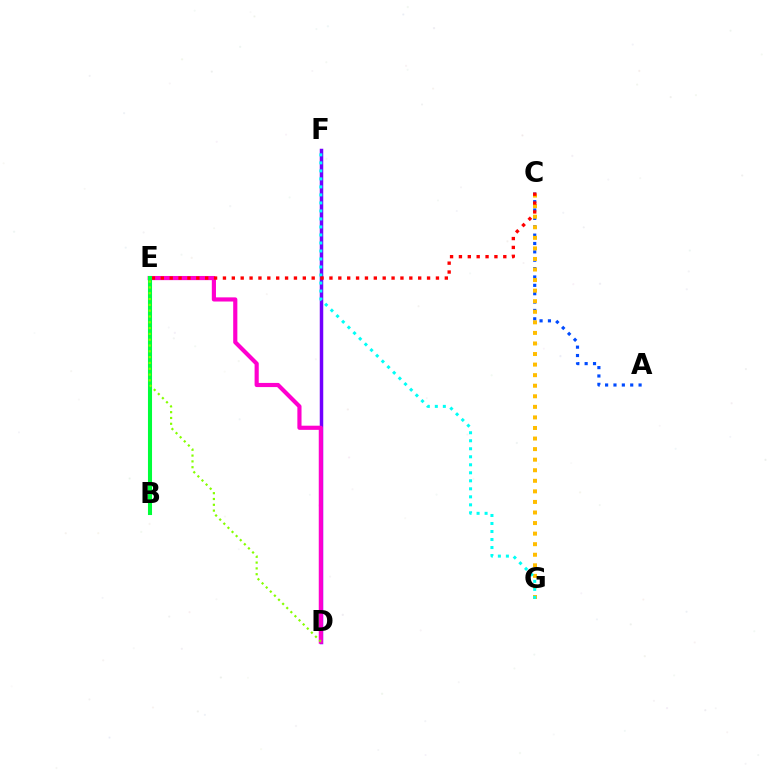{('A', 'C'): [{'color': '#004bff', 'line_style': 'dotted', 'thickness': 2.27}], ('C', 'G'): [{'color': '#ffbd00', 'line_style': 'dotted', 'thickness': 2.87}], ('D', 'F'): [{'color': '#7200ff', 'line_style': 'solid', 'thickness': 2.51}], ('D', 'E'): [{'color': '#ff00cf', 'line_style': 'solid', 'thickness': 2.99}, {'color': '#84ff00', 'line_style': 'dotted', 'thickness': 1.58}], ('F', 'G'): [{'color': '#00fff6', 'line_style': 'dotted', 'thickness': 2.18}], ('C', 'E'): [{'color': '#ff0000', 'line_style': 'dotted', 'thickness': 2.41}], ('B', 'E'): [{'color': '#00ff39', 'line_style': 'solid', 'thickness': 2.93}]}